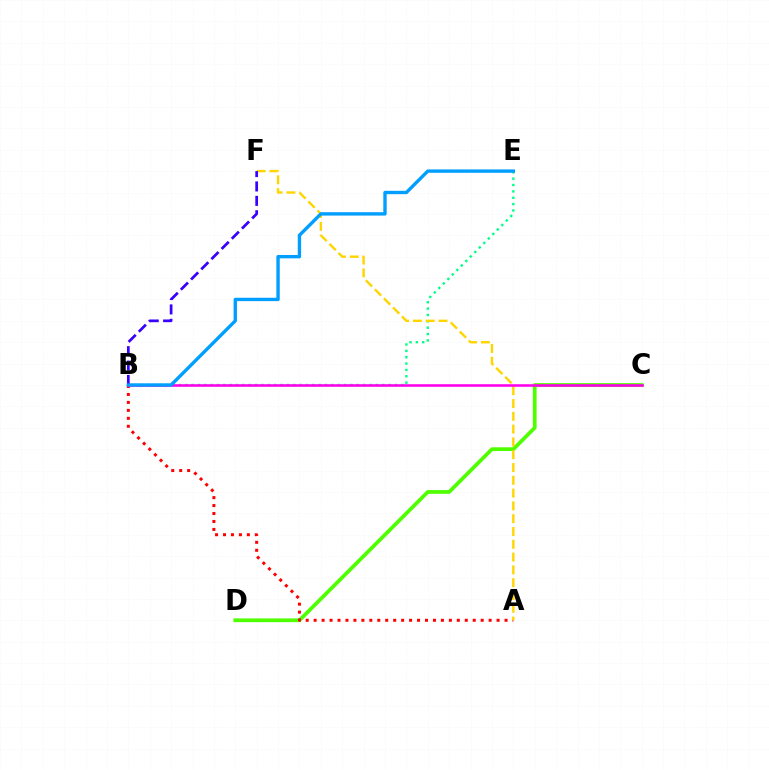{('C', 'D'): [{'color': '#4fff00', 'line_style': 'solid', 'thickness': 2.69}], ('B', 'E'): [{'color': '#00ff86', 'line_style': 'dotted', 'thickness': 1.73}, {'color': '#009eff', 'line_style': 'solid', 'thickness': 2.42}], ('A', 'B'): [{'color': '#ff0000', 'line_style': 'dotted', 'thickness': 2.16}], ('A', 'F'): [{'color': '#ffd500', 'line_style': 'dashed', 'thickness': 1.74}], ('B', 'C'): [{'color': '#ff00ed', 'line_style': 'solid', 'thickness': 1.86}], ('B', 'F'): [{'color': '#3700ff', 'line_style': 'dashed', 'thickness': 1.96}]}